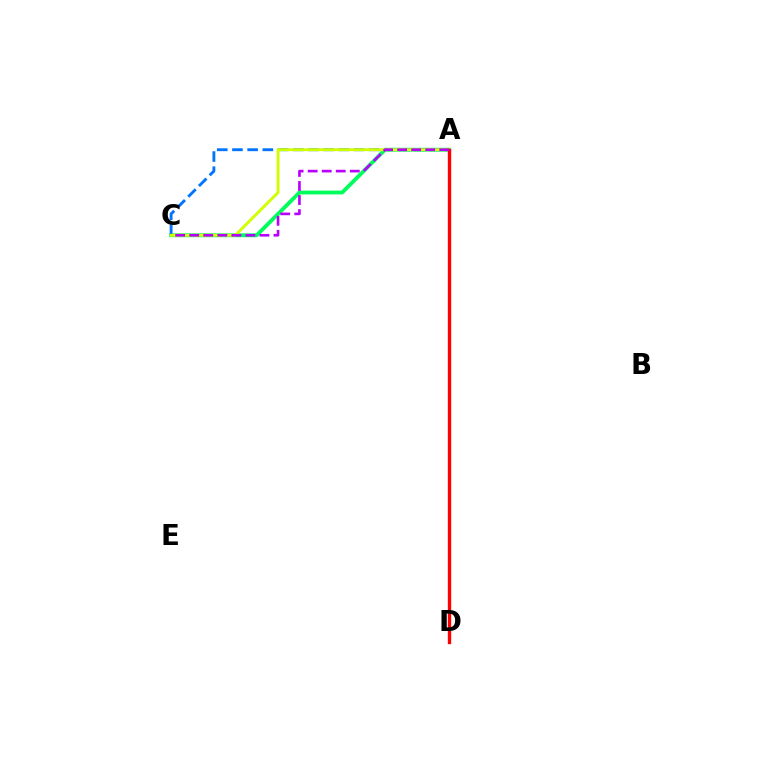{('A', 'C'): [{'color': '#00ff5c', 'line_style': 'solid', 'thickness': 2.78}, {'color': '#0074ff', 'line_style': 'dashed', 'thickness': 2.06}, {'color': '#d1ff00', 'line_style': 'solid', 'thickness': 2.08}, {'color': '#b900ff', 'line_style': 'dashed', 'thickness': 1.91}], ('A', 'D'): [{'color': '#ff0000', 'line_style': 'solid', 'thickness': 2.41}]}